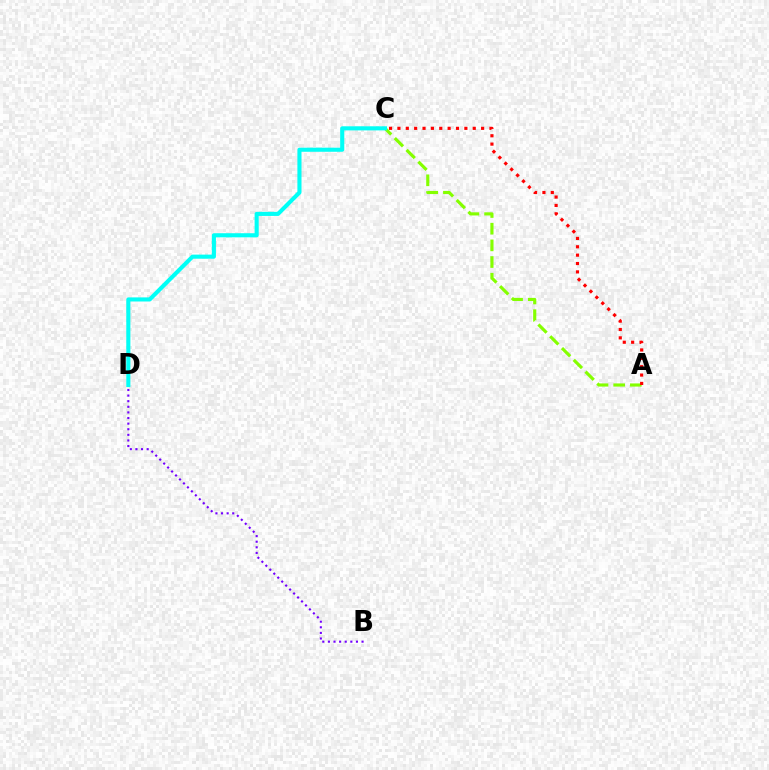{('B', 'D'): [{'color': '#7200ff', 'line_style': 'dotted', 'thickness': 1.52}], ('A', 'C'): [{'color': '#84ff00', 'line_style': 'dashed', 'thickness': 2.27}, {'color': '#ff0000', 'line_style': 'dotted', 'thickness': 2.27}], ('C', 'D'): [{'color': '#00fff6', 'line_style': 'solid', 'thickness': 2.95}]}